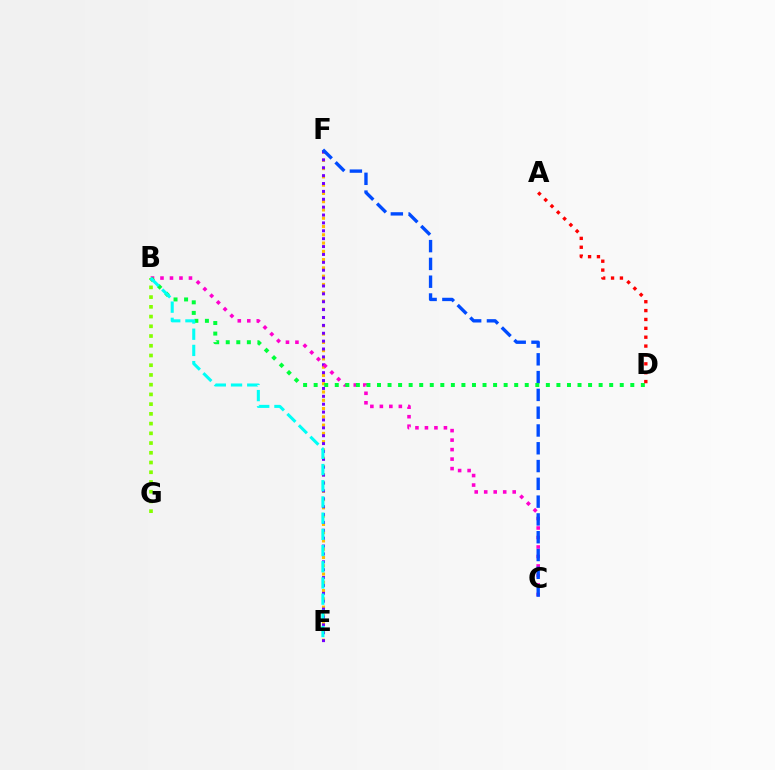{('E', 'F'): [{'color': '#ffbd00', 'line_style': 'dotted', 'thickness': 2.25}, {'color': '#7200ff', 'line_style': 'dotted', 'thickness': 2.14}], ('B', 'C'): [{'color': '#ff00cf', 'line_style': 'dotted', 'thickness': 2.58}], ('B', 'G'): [{'color': '#84ff00', 'line_style': 'dotted', 'thickness': 2.64}], ('C', 'F'): [{'color': '#004bff', 'line_style': 'dashed', 'thickness': 2.42}], ('B', 'D'): [{'color': '#00ff39', 'line_style': 'dotted', 'thickness': 2.87}], ('A', 'D'): [{'color': '#ff0000', 'line_style': 'dotted', 'thickness': 2.41}], ('B', 'E'): [{'color': '#00fff6', 'line_style': 'dashed', 'thickness': 2.2}]}